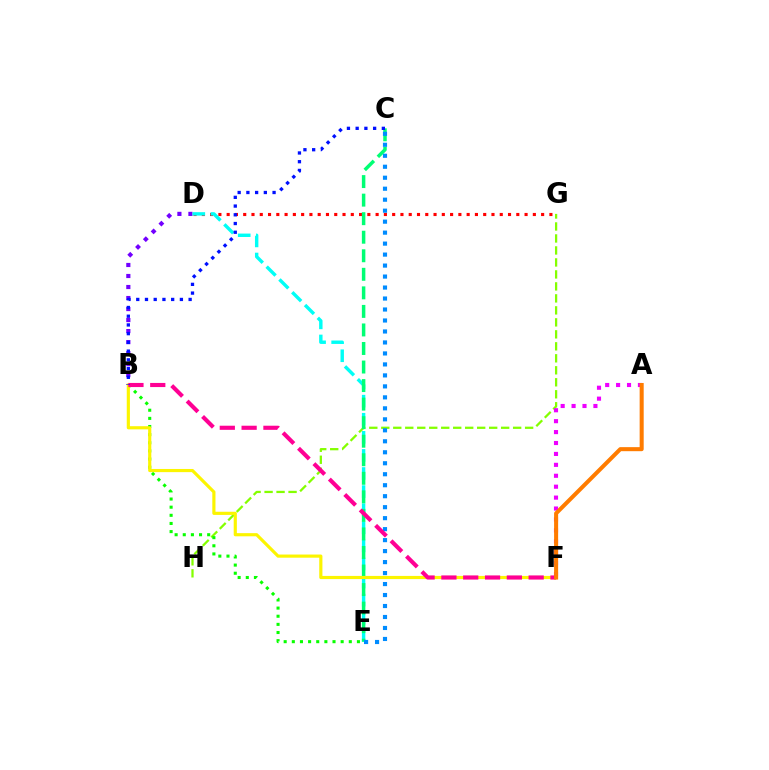{('B', 'D'): [{'color': '#7200ff', 'line_style': 'dotted', 'thickness': 2.99}], ('G', 'H'): [{'color': '#84ff00', 'line_style': 'dashed', 'thickness': 1.63}], ('A', 'F'): [{'color': '#ee00ff', 'line_style': 'dotted', 'thickness': 2.97}, {'color': '#ff7c00', 'line_style': 'solid', 'thickness': 2.91}], ('D', 'G'): [{'color': '#ff0000', 'line_style': 'dotted', 'thickness': 2.25}], ('D', 'E'): [{'color': '#00fff6', 'line_style': 'dashed', 'thickness': 2.46}], ('B', 'E'): [{'color': '#08ff00', 'line_style': 'dotted', 'thickness': 2.21}], ('C', 'E'): [{'color': '#00ff74', 'line_style': 'dashed', 'thickness': 2.52}, {'color': '#008cff', 'line_style': 'dotted', 'thickness': 2.98}], ('B', 'F'): [{'color': '#fcf500', 'line_style': 'solid', 'thickness': 2.27}, {'color': '#ff0094', 'line_style': 'dashed', 'thickness': 2.96}], ('B', 'C'): [{'color': '#0010ff', 'line_style': 'dotted', 'thickness': 2.37}]}